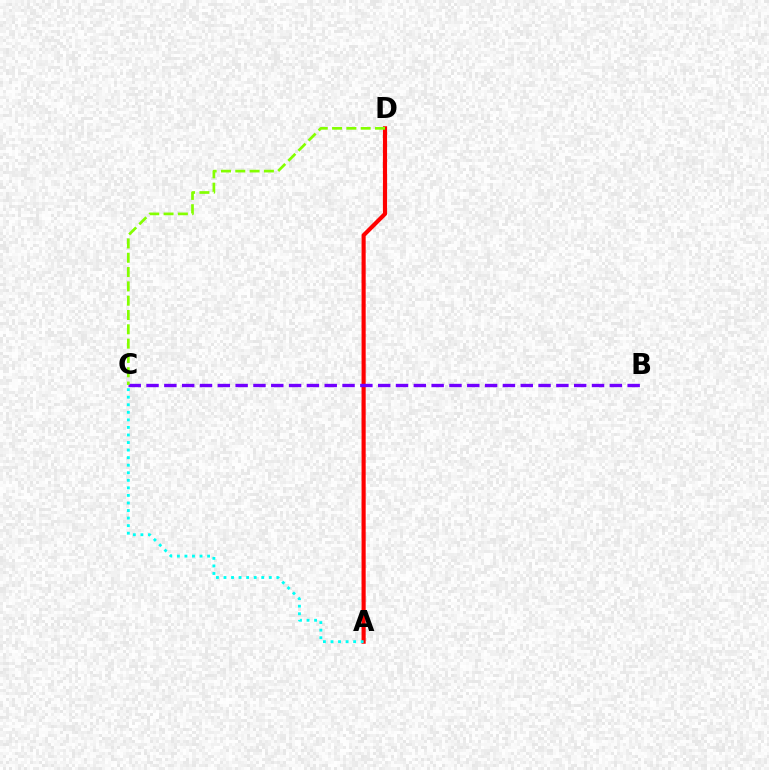{('A', 'D'): [{'color': '#ff0000', 'line_style': 'solid', 'thickness': 2.98}], ('A', 'C'): [{'color': '#00fff6', 'line_style': 'dotted', 'thickness': 2.05}], ('B', 'C'): [{'color': '#7200ff', 'line_style': 'dashed', 'thickness': 2.42}], ('C', 'D'): [{'color': '#84ff00', 'line_style': 'dashed', 'thickness': 1.94}]}